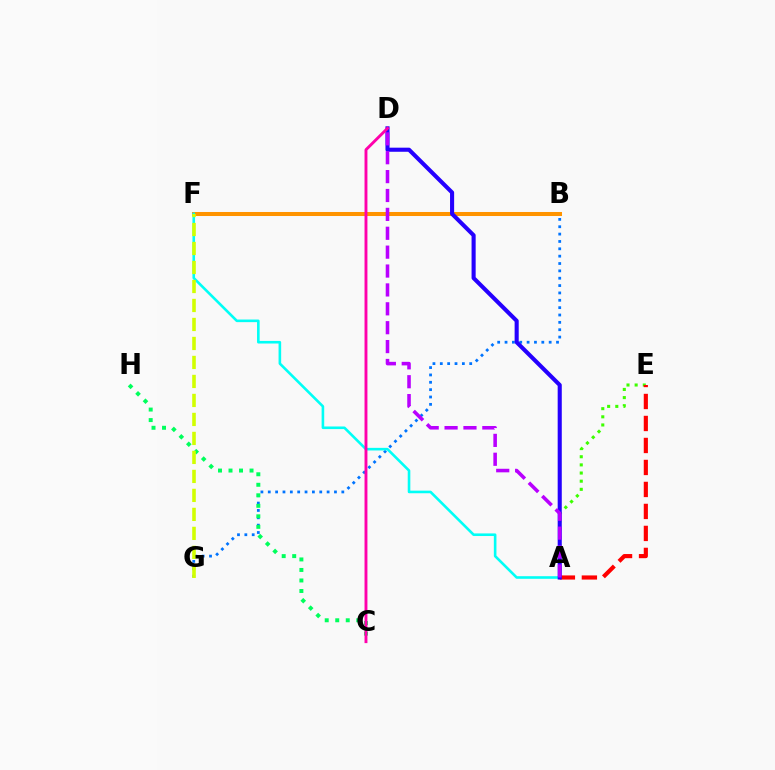{('B', 'F'): [{'color': '#ff9400', 'line_style': 'solid', 'thickness': 2.9}], ('B', 'G'): [{'color': '#0074ff', 'line_style': 'dotted', 'thickness': 2.0}], ('A', 'F'): [{'color': '#00fff6', 'line_style': 'solid', 'thickness': 1.88}], ('A', 'E'): [{'color': '#3dff00', 'line_style': 'dotted', 'thickness': 2.21}, {'color': '#ff0000', 'line_style': 'dashed', 'thickness': 2.99}], ('A', 'D'): [{'color': '#2500ff', 'line_style': 'solid', 'thickness': 2.95}, {'color': '#b900ff', 'line_style': 'dashed', 'thickness': 2.57}], ('C', 'H'): [{'color': '#00ff5c', 'line_style': 'dotted', 'thickness': 2.86}], ('F', 'G'): [{'color': '#d1ff00', 'line_style': 'dashed', 'thickness': 2.58}], ('C', 'D'): [{'color': '#ff00ac', 'line_style': 'solid', 'thickness': 2.08}]}